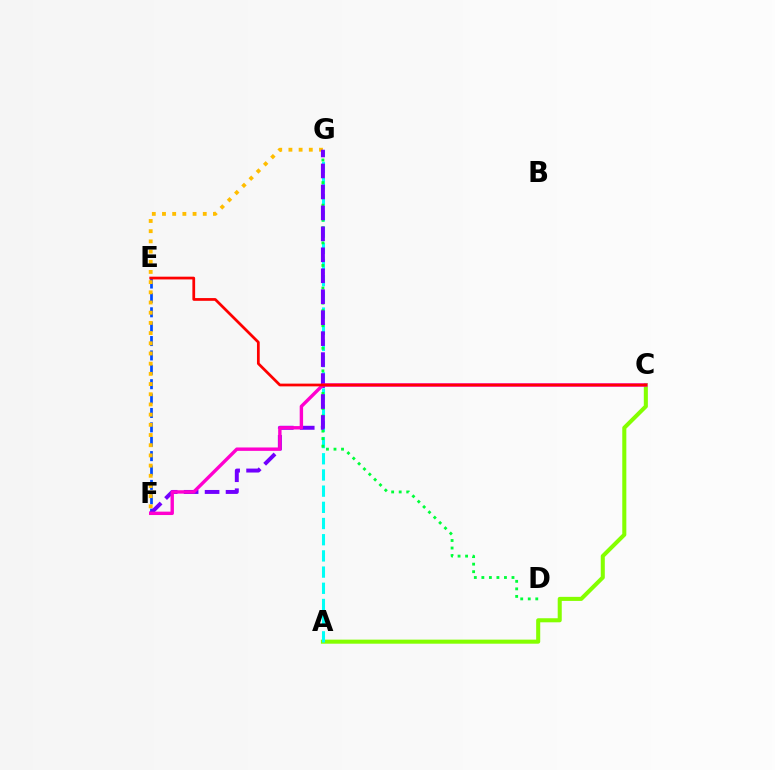{('A', 'C'): [{'color': '#84ff00', 'line_style': 'solid', 'thickness': 2.92}], ('E', 'F'): [{'color': '#004bff', 'line_style': 'dashed', 'thickness': 1.95}], ('A', 'G'): [{'color': '#00fff6', 'line_style': 'dashed', 'thickness': 2.2}], ('F', 'G'): [{'color': '#ffbd00', 'line_style': 'dotted', 'thickness': 2.77}, {'color': '#7200ff', 'line_style': 'dashed', 'thickness': 2.85}], ('D', 'G'): [{'color': '#00ff39', 'line_style': 'dotted', 'thickness': 2.05}], ('C', 'F'): [{'color': '#ff00cf', 'line_style': 'solid', 'thickness': 2.44}], ('C', 'E'): [{'color': '#ff0000', 'line_style': 'solid', 'thickness': 1.97}]}